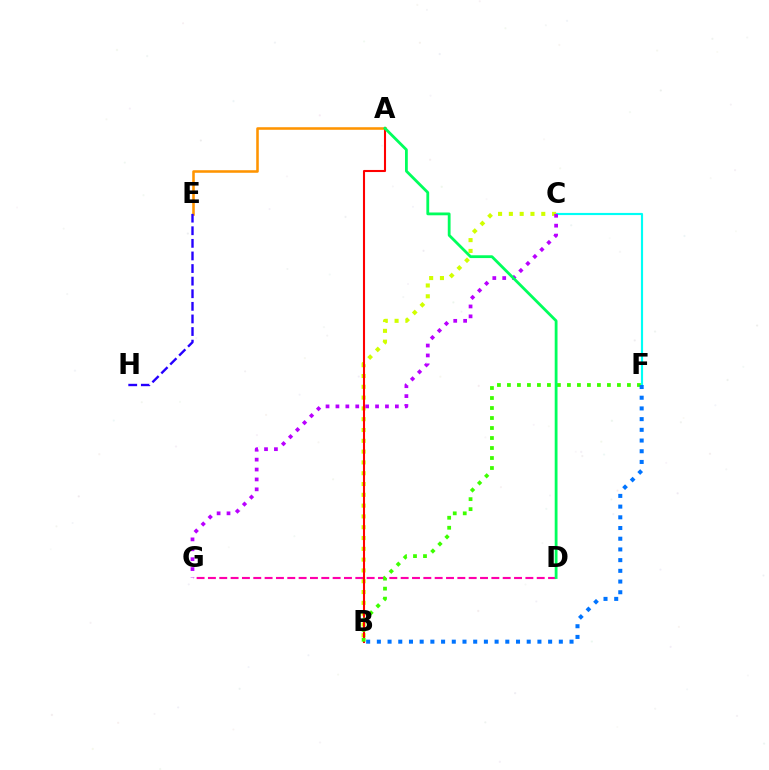{('C', 'F'): [{'color': '#00fff6', 'line_style': 'solid', 'thickness': 1.55}], ('B', 'C'): [{'color': '#d1ff00', 'line_style': 'dotted', 'thickness': 2.93}], ('A', 'E'): [{'color': '#ff9400', 'line_style': 'solid', 'thickness': 1.85}], ('D', 'G'): [{'color': '#ff00ac', 'line_style': 'dashed', 'thickness': 1.54}], ('A', 'B'): [{'color': '#ff0000', 'line_style': 'solid', 'thickness': 1.5}], ('E', 'H'): [{'color': '#2500ff', 'line_style': 'dashed', 'thickness': 1.71}], ('B', 'F'): [{'color': '#3dff00', 'line_style': 'dotted', 'thickness': 2.72}, {'color': '#0074ff', 'line_style': 'dotted', 'thickness': 2.91}], ('C', 'G'): [{'color': '#b900ff', 'line_style': 'dotted', 'thickness': 2.69}], ('A', 'D'): [{'color': '#00ff5c', 'line_style': 'solid', 'thickness': 2.01}]}